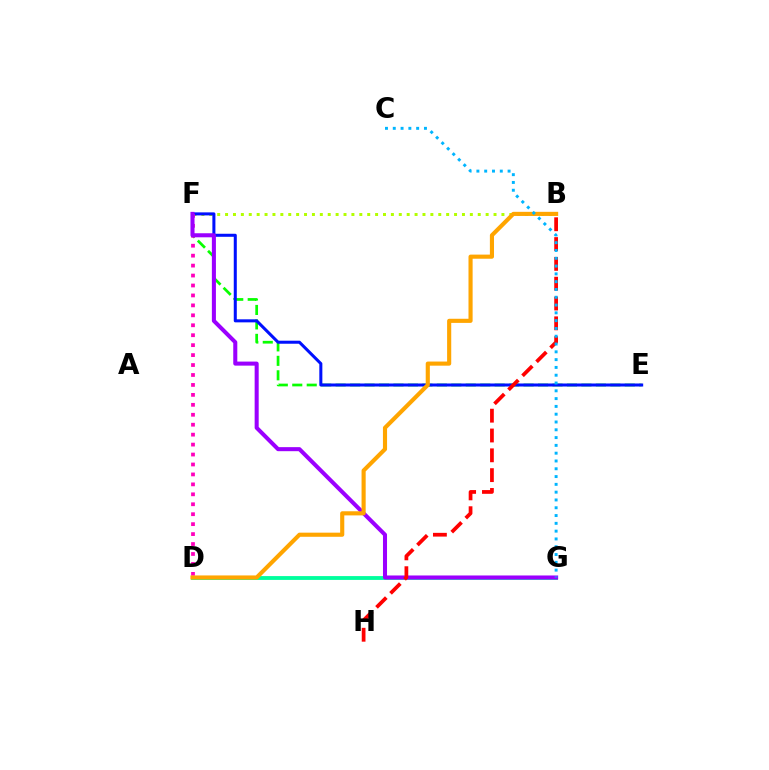{('B', 'F'): [{'color': '#b3ff00', 'line_style': 'dotted', 'thickness': 2.15}], ('E', 'F'): [{'color': '#08ff00', 'line_style': 'dashed', 'thickness': 1.96}, {'color': '#0010ff', 'line_style': 'solid', 'thickness': 2.18}], ('D', 'G'): [{'color': '#00ff9d', 'line_style': 'solid', 'thickness': 2.76}], ('D', 'F'): [{'color': '#ff00bd', 'line_style': 'dotted', 'thickness': 2.7}], ('F', 'G'): [{'color': '#9b00ff', 'line_style': 'solid', 'thickness': 2.91}], ('B', 'H'): [{'color': '#ff0000', 'line_style': 'dashed', 'thickness': 2.69}], ('B', 'D'): [{'color': '#ffa500', 'line_style': 'solid', 'thickness': 2.97}], ('C', 'G'): [{'color': '#00b5ff', 'line_style': 'dotted', 'thickness': 2.12}]}